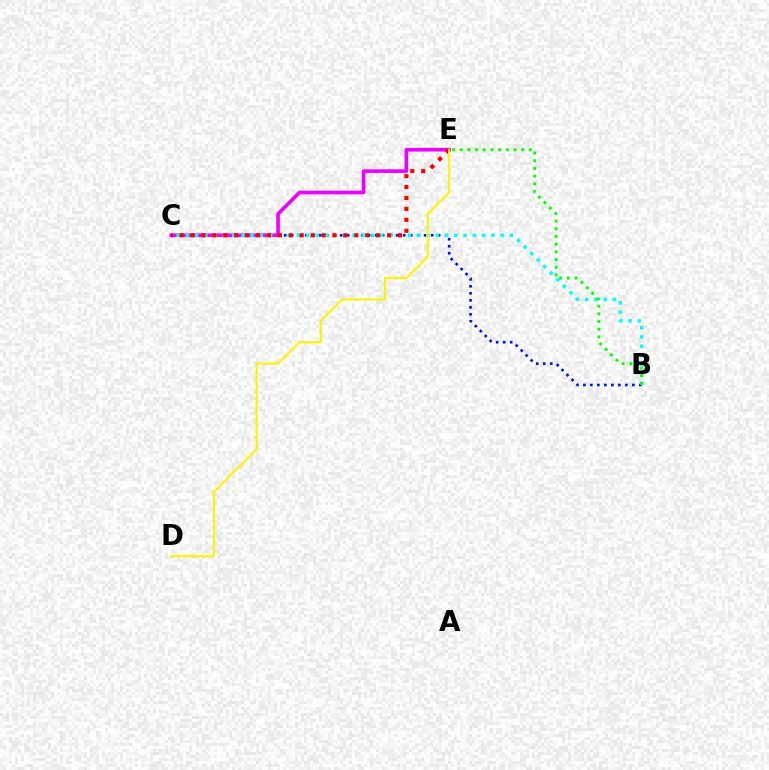{('B', 'C'): [{'color': '#0010ff', 'line_style': 'dotted', 'thickness': 1.9}, {'color': '#00fff6', 'line_style': 'dotted', 'thickness': 2.52}], ('C', 'E'): [{'color': '#ee00ff', 'line_style': 'solid', 'thickness': 2.61}, {'color': '#ff0000', 'line_style': 'dotted', 'thickness': 2.97}], ('B', 'E'): [{'color': '#08ff00', 'line_style': 'dotted', 'thickness': 2.09}], ('D', 'E'): [{'color': '#fcf500', 'line_style': 'solid', 'thickness': 1.53}]}